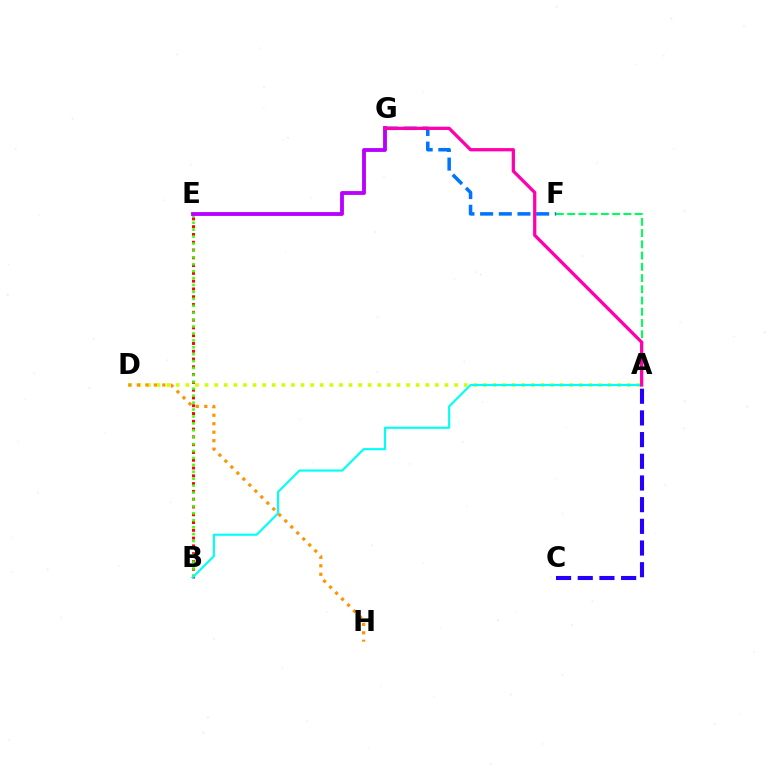{('A', 'C'): [{'color': '#2500ff', 'line_style': 'dashed', 'thickness': 2.95}], ('B', 'E'): [{'color': '#ff0000', 'line_style': 'dotted', 'thickness': 2.12}, {'color': '#3dff00', 'line_style': 'dotted', 'thickness': 1.88}], ('A', 'D'): [{'color': '#d1ff00', 'line_style': 'dotted', 'thickness': 2.61}], ('A', 'B'): [{'color': '#00fff6', 'line_style': 'solid', 'thickness': 1.54}], ('A', 'F'): [{'color': '#00ff5c', 'line_style': 'dashed', 'thickness': 1.53}], ('F', 'G'): [{'color': '#0074ff', 'line_style': 'dashed', 'thickness': 2.54}], ('E', 'G'): [{'color': '#b900ff', 'line_style': 'solid', 'thickness': 2.76}], ('D', 'H'): [{'color': '#ff9400', 'line_style': 'dotted', 'thickness': 2.3}], ('A', 'G'): [{'color': '#ff00ac', 'line_style': 'solid', 'thickness': 2.35}]}